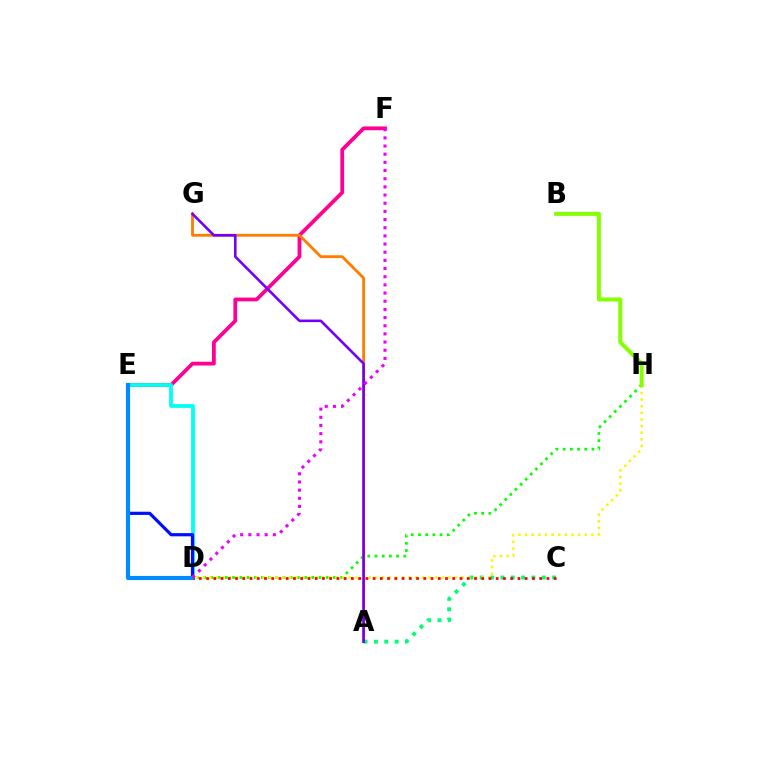{('D', 'H'): [{'color': '#08ff00', 'line_style': 'dotted', 'thickness': 1.96}, {'color': '#fcf500', 'line_style': 'dotted', 'thickness': 1.8}], ('E', 'F'): [{'color': '#ff0094', 'line_style': 'solid', 'thickness': 2.71}], ('A', 'C'): [{'color': '#00ff74', 'line_style': 'dotted', 'thickness': 2.81}], ('A', 'G'): [{'color': '#ff7c00', 'line_style': 'solid', 'thickness': 2.02}, {'color': '#7200ff', 'line_style': 'solid', 'thickness': 1.88}], ('D', 'E'): [{'color': '#00fff6', 'line_style': 'solid', 'thickness': 2.73}, {'color': '#0010ff', 'line_style': 'solid', 'thickness': 2.31}, {'color': '#008cff', 'line_style': 'solid', 'thickness': 2.98}], ('D', 'F'): [{'color': '#ee00ff', 'line_style': 'dotted', 'thickness': 2.22}], ('B', 'H'): [{'color': '#84ff00', 'line_style': 'solid', 'thickness': 2.87}], ('C', 'D'): [{'color': '#ff0000', 'line_style': 'dotted', 'thickness': 1.97}]}